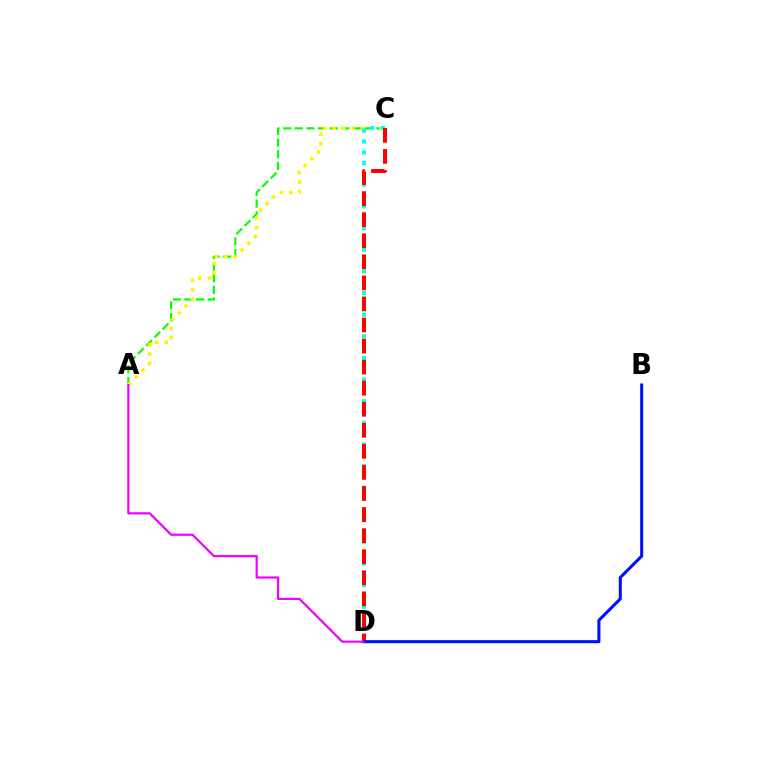{('A', 'C'): [{'color': '#08ff00', 'line_style': 'dashed', 'thickness': 1.58}, {'color': '#fcf500', 'line_style': 'dotted', 'thickness': 2.57}], ('C', 'D'): [{'color': '#00fff6', 'line_style': 'dotted', 'thickness': 2.94}, {'color': '#ff0000', 'line_style': 'dashed', 'thickness': 2.86}], ('B', 'D'): [{'color': '#0010ff', 'line_style': 'solid', 'thickness': 2.21}], ('A', 'D'): [{'color': '#ee00ff', 'line_style': 'solid', 'thickness': 1.58}]}